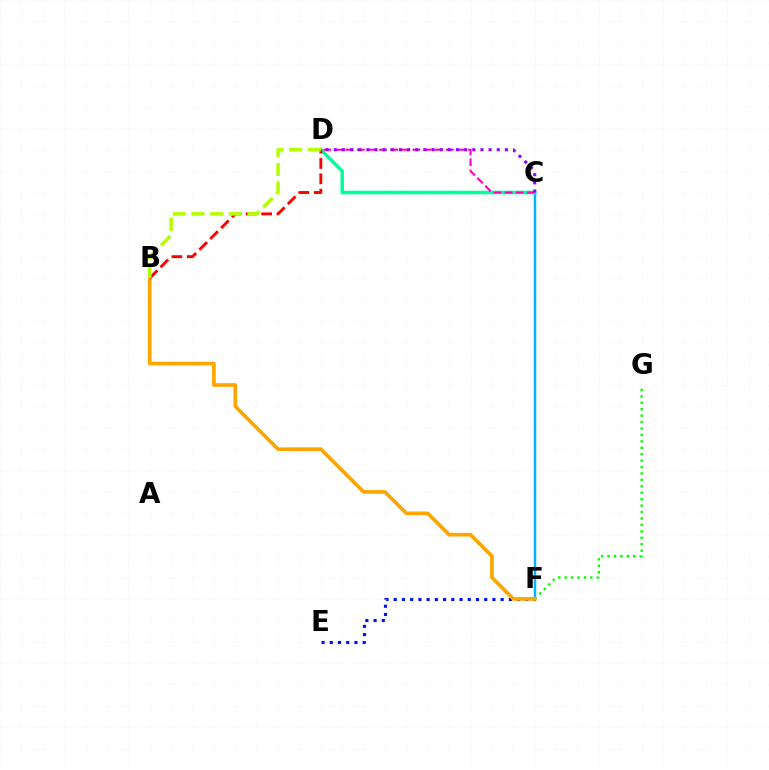{('C', 'F'): [{'color': '#00b5ff', 'line_style': 'solid', 'thickness': 1.79}], ('F', 'G'): [{'color': '#08ff00', 'line_style': 'dotted', 'thickness': 1.75}], ('C', 'D'): [{'color': '#00ff9d', 'line_style': 'solid', 'thickness': 2.56}, {'color': '#ff00bd', 'line_style': 'dashed', 'thickness': 1.51}, {'color': '#9b00ff', 'line_style': 'dotted', 'thickness': 2.21}], ('E', 'F'): [{'color': '#0010ff', 'line_style': 'dotted', 'thickness': 2.23}], ('B', 'F'): [{'color': '#ffa500', 'line_style': 'solid', 'thickness': 2.63}], ('B', 'D'): [{'color': '#ff0000', 'line_style': 'dashed', 'thickness': 2.09}, {'color': '#b3ff00', 'line_style': 'dashed', 'thickness': 2.54}]}